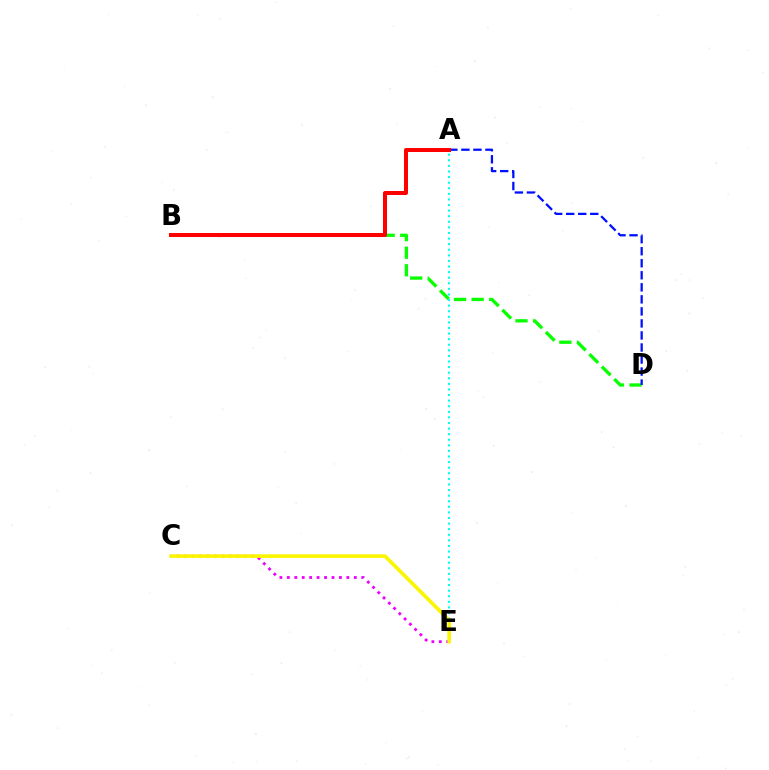{('B', 'D'): [{'color': '#08ff00', 'line_style': 'dashed', 'thickness': 2.39}], ('C', 'E'): [{'color': '#ee00ff', 'line_style': 'dotted', 'thickness': 2.02}, {'color': '#fcf500', 'line_style': 'solid', 'thickness': 2.6}], ('A', 'D'): [{'color': '#0010ff', 'line_style': 'dashed', 'thickness': 1.63}], ('A', 'E'): [{'color': '#00fff6', 'line_style': 'dotted', 'thickness': 1.52}], ('A', 'B'): [{'color': '#ff0000', 'line_style': 'solid', 'thickness': 2.88}]}